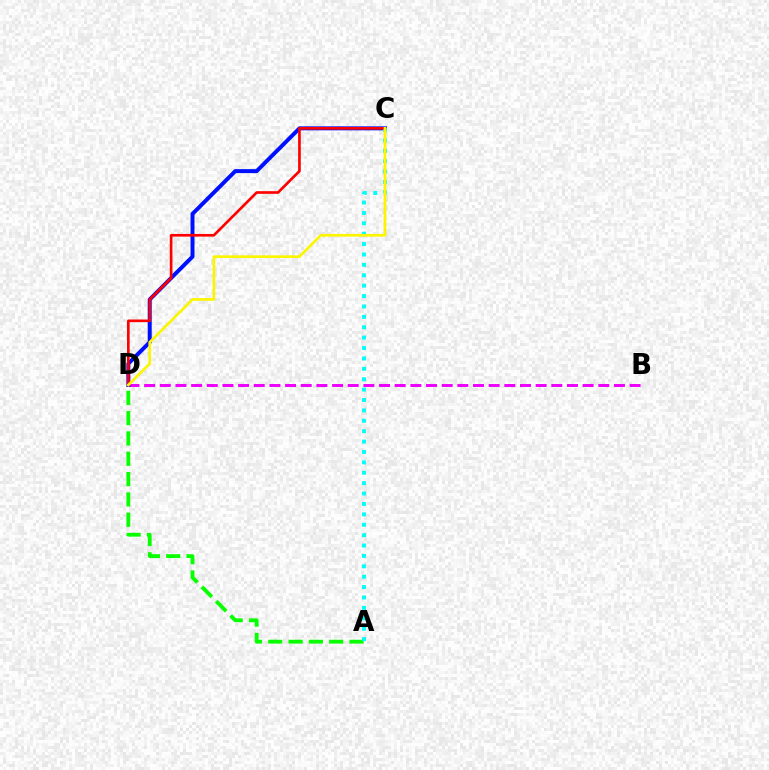{('B', 'D'): [{'color': '#ee00ff', 'line_style': 'dashed', 'thickness': 2.13}], ('C', 'D'): [{'color': '#0010ff', 'line_style': 'solid', 'thickness': 2.86}, {'color': '#ff0000', 'line_style': 'solid', 'thickness': 1.91}, {'color': '#fcf500', 'line_style': 'solid', 'thickness': 1.93}], ('A', 'D'): [{'color': '#08ff00', 'line_style': 'dashed', 'thickness': 2.76}], ('A', 'C'): [{'color': '#00fff6', 'line_style': 'dotted', 'thickness': 2.82}]}